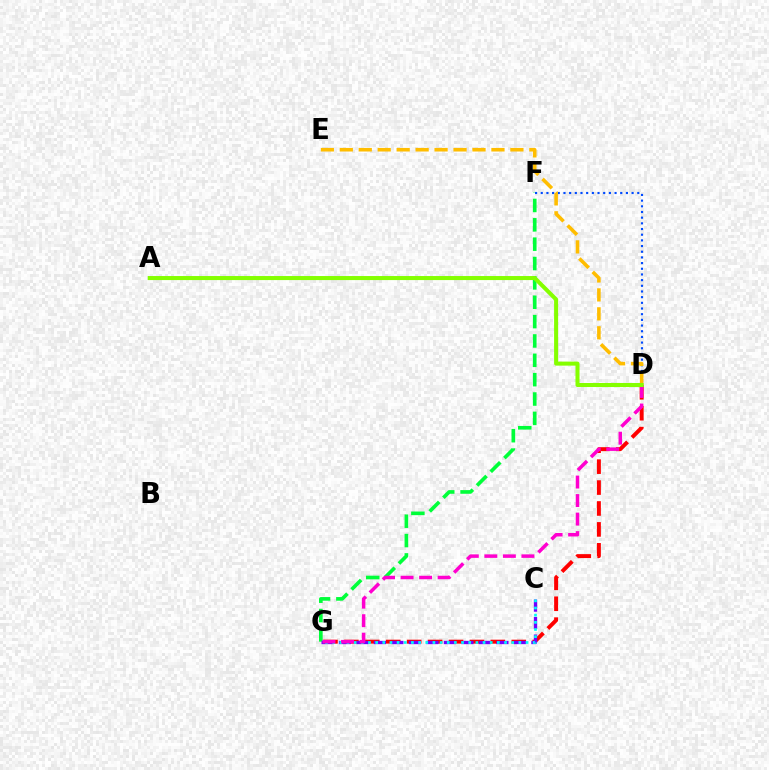{('F', 'G'): [{'color': '#00ff39', 'line_style': 'dashed', 'thickness': 2.63}], ('D', 'G'): [{'color': '#ff0000', 'line_style': 'dashed', 'thickness': 2.84}, {'color': '#ff00cf', 'line_style': 'dashed', 'thickness': 2.52}], ('C', 'G'): [{'color': '#7200ff', 'line_style': 'dashed', 'thickness': 2.38}, {'color': '#00fff6', 'line_style': 'dotted', 'thickness': 1.95}], ('D', 'F'): [{'color': '#004bff', 'line_style': 'dotted', 'thickness': 1.54}], ('D', 'E'): [{'color': '#ffbd00', 'line_style': 'dashed', 'thickness': 2.58}], ('A', 'D'): [{'color': '#84ff00', 'line_style': 'solid', 'thickness': 2.91}]}